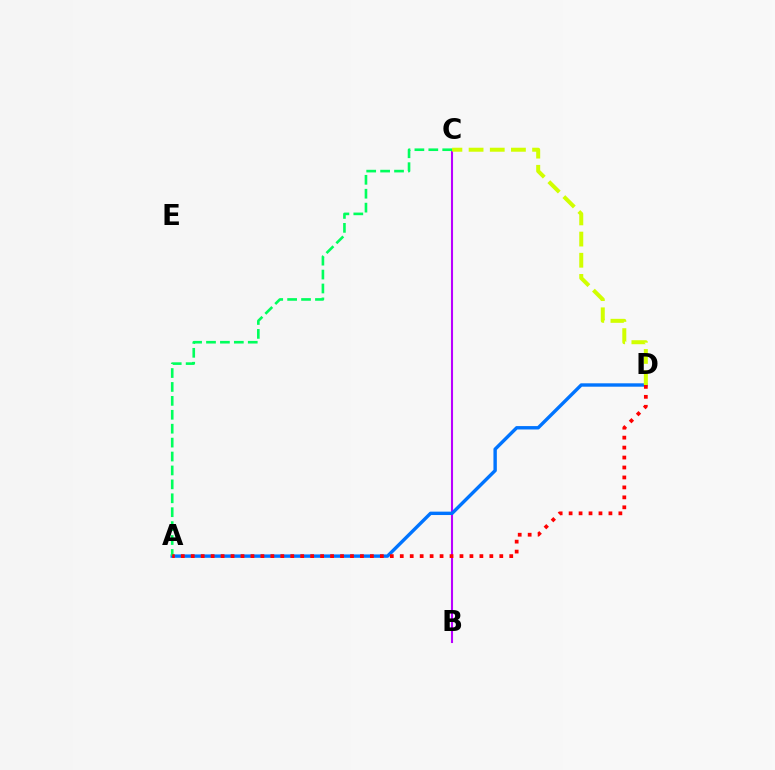{('B', 'C'): [{'color': '#b900ff', 'line_style': 'solid', 'thickness': 1.5}], ('A', 'D'): [{'color': '#0074ff', 'line_style': 'solid', 'thickness': 2.44}, {'color': '#ff0000', 'line_style': 'dotted', 'thickness': 2.7}], ('A', 'C'): [{'color': '#00ff5c', 'line_style': 'dashed', 'thickness': 1.89}], ('C', 'D'): [{'color': '#d1ff00', 'line_style': 'dashed', 'thickness': 2.88}]}